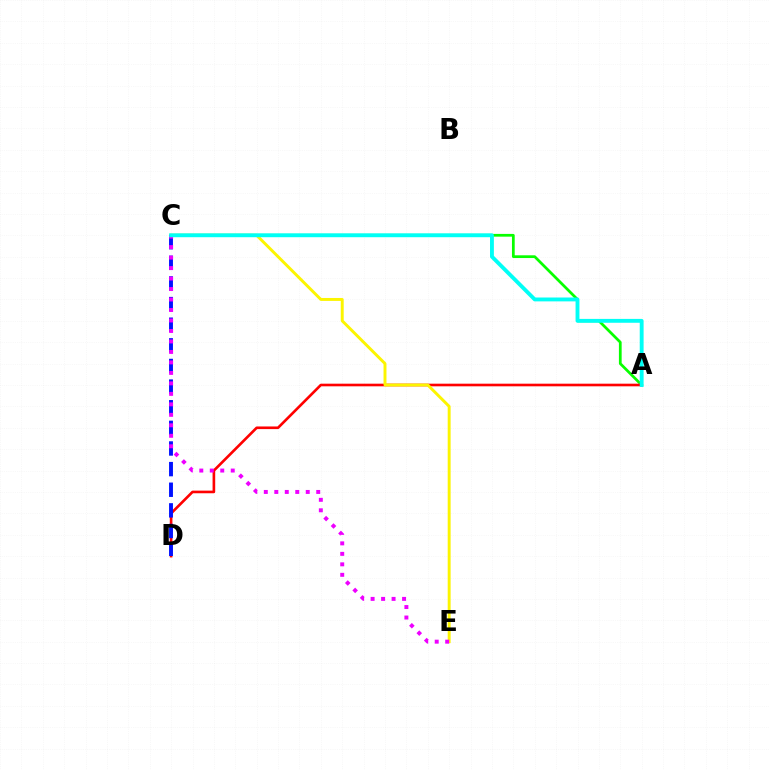{('A', 'C'): [{'color': '#08ff00', 'line_style': 'solid', 'thickness': 1.98}, {'color': '#00fff6', 'line_style': 'solid', 'thickness': 2.79}], ('A', 'D'): [{'color': '#ff0000', 'line_style': 'solid', 'thickness': 1.9}], ('C', 'E'): [{'color': '#fcf500', 'line_style': 'solid', 'thickness': 2.11}, {'color': '#ee00ff', 'line_style': 'dotted', 'thickness': 2.85}], ('C', 'D'): [{'color': '#0010ff', 'line_style': 'dashed', 'thickness': 2.8}]}